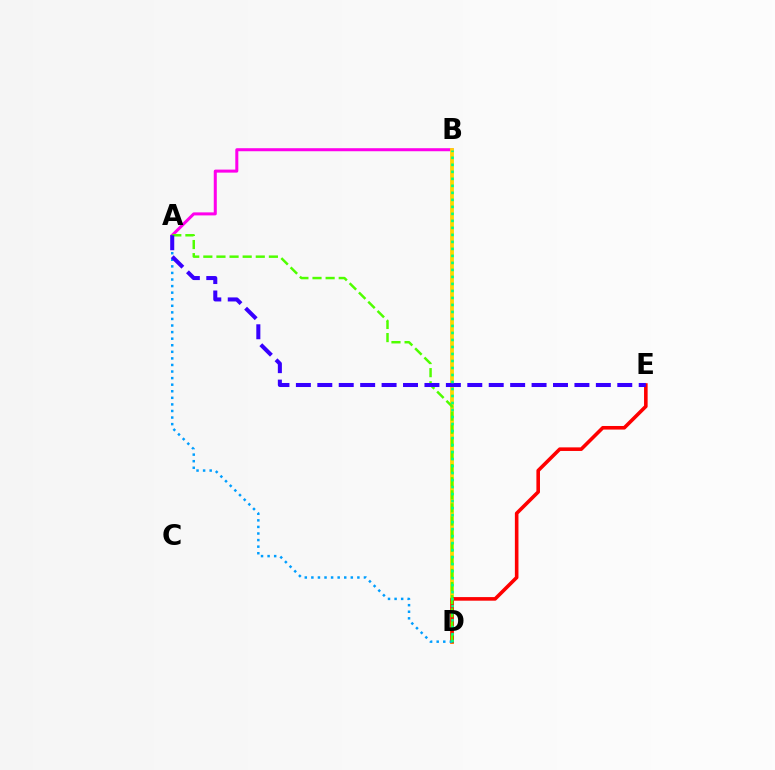{('A', 'B'): [{'color': '#ff00ed', 'line_style': 'solid', 'thickness': 2.18}], ('B', 'D'): [{'color': '#ffd500', 'line_style': 'solid', 'thickness': 2.74}, {'color': '#00ff86', 'line_style': 'dotted', 'thickness': 1.9}], ('D', 'E'): [{'color': '#ff0000', 'line_style': 'solid', 'thickness': 2.58}], ('A', 'D'): [{'color': '#009eff', 'line_style': 'dotted', 'thickness': 1.79}, {'color': '#4fff00', 'line_style': 'dashed', 'thickness': 1.78}], ('A', 'E'): [{'color': '#3700ff', 'line_style': 'dashed', 'thickness': 2.91}]}